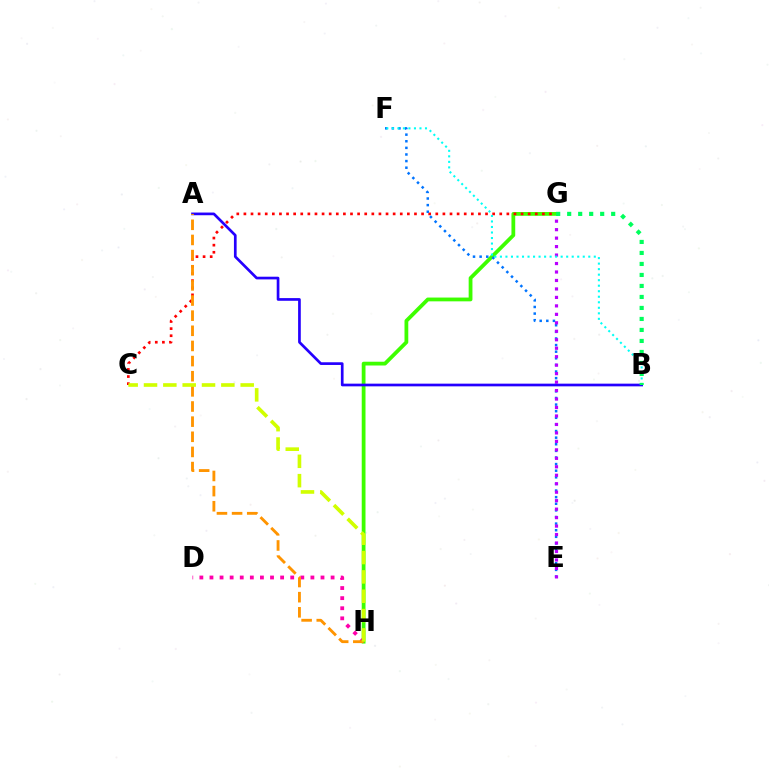{('G', 'H'): [{'color': '#3dff00', 'line_style': 'solid', 'thickness': 2.72}], ('C', 'G'): [{'color': '#ff0000', 'line_style': 'dotted', 'thickness': 1.93}], ('E', 'F'): [{'color': '#0074ff', 'line_style': 'dotted', 'thickness': 1.8}], ('D', 'H'): [{'color': '#ff00ac', 'line_style': 'dotted', 'thickness': 2.74}], ('A', 'B'): [{'color': '#2500ff', 'line_style': 'solid', 'thickness': 1.94}], ('A', 'H'): [{'color': '#ff9400', 'line_style': 'dashed', 'thickness': 2.06}], ('E', 'G'): [{'color': '#b900ff', 'line_style': 'dotted', 'thickness': 2.3}], ('B', 'F'): [{'color': '#00fff6', 'line_style': 'dotted', 'thickness': 1.5}], ('B', 'G'): [{'color': '#00ff5c', 'line_style': 'dotted', 'thickness': 2.99}], ('C', 'H'): [{'color': '#d1ff00', 'line_style': 'dashed', 'thickness': 2.63}]}